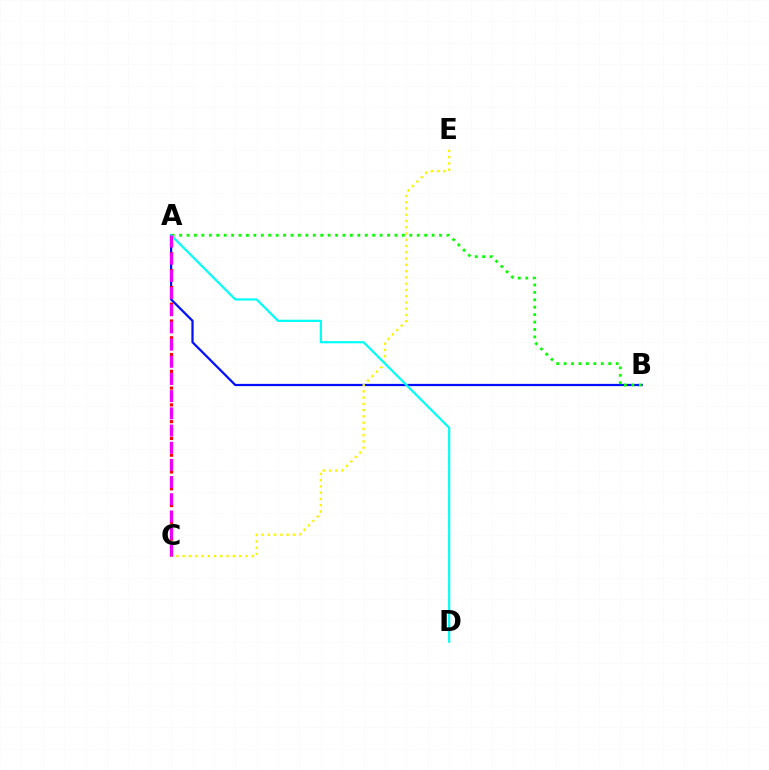{('A', 'B'): [{'color': '#0010ff', 'line_style': 'solid', 'thickness': 1.62}, {'color': '#08ff00', 'line_style': 'dotted', 'thickness': 2.02}], ('A', 'C'): [{'color': '#ff0000', 'line_style': 'dotted', 'thickness': 2.28}, {'color': '#ee00ff', 'line_style': 'dashed', 'thickness': 2.33}], ('C', 'E'): [{'color': '#fcf500', 'line_style': 'dotted', 'thickness': 1.7}], ('A', 'D'): [{'color': '#00fff6', 'line_style': 'solid', 'thickness': 1.59}]}